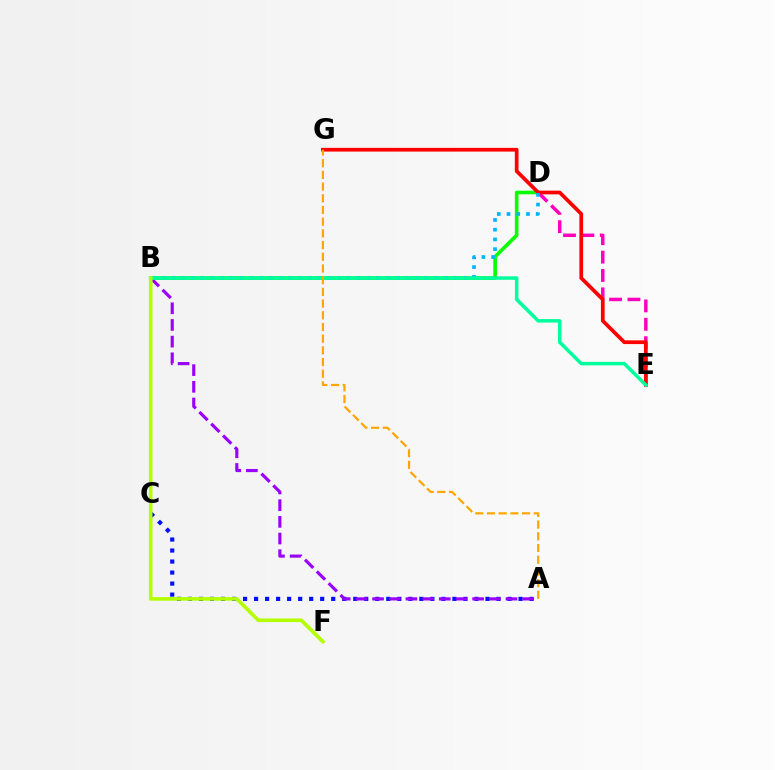{('D', 'E'): [{'color': '#ff00bd', 'line_style': 'dashed', 'thickness': 2.5}], ('A', 'C'): [{'color': '#0010ff', 'line_style': 'dotted', 'thickness': 2.99}], ('B', 'D'): [{'color': '#08ff00', 'line_style': 'solid', 'thickness': 2.61}, {'color': '#00b5ff', 'line_style': 'dotted', 'thickness': 2.64}], ('A', 'B'): [{'color': '#9b00ff', 'line_style': 'dashed', 'thickness': 2.27}], ('E', 'G'): [{'color': '#ff0000', 'line_style': 'solid', 'thickness': 2.68}], ('B', 'E'): [{'color': '#00ff9d', 'line_style': 'solid', 'thickness': 2.51}], ('A', 'G'): [{'color': '#ffa500', 'line_style': 'dashed', 'thickness': 1.59}], ('B', 'F'): [{'color': '#b3ff00', 'line_style': 'solid', 'thickness': 2.61}]}